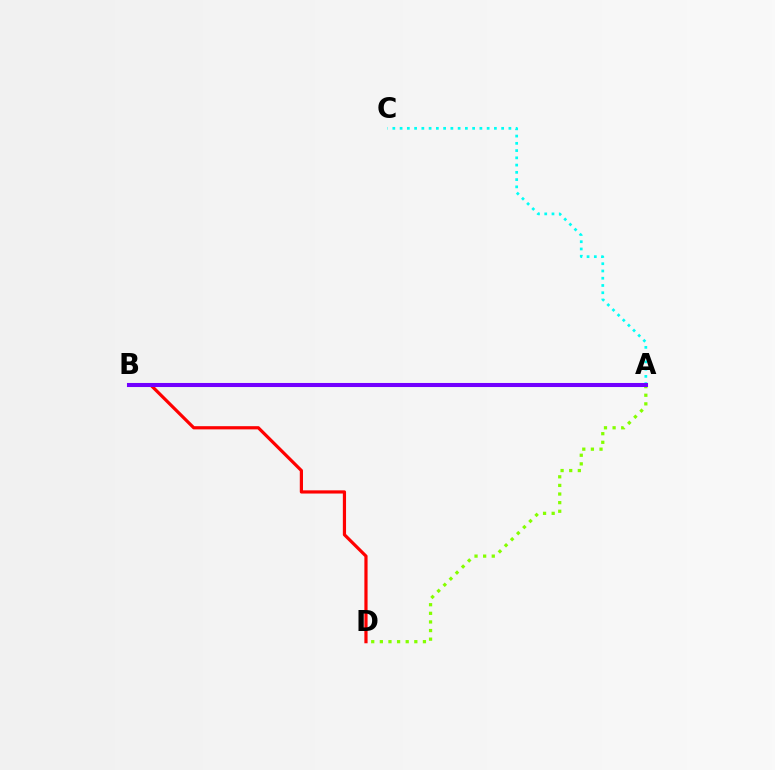{('A', 'C'): [{'color': '#00fff6', 'line_style': 'dotted', 'thickness': 1.97}], ('B', 'D'): [{'color': '#ff0000', 'line_style': 'solid', 'thickness': 2.3}], ('A', 'D'): [{'color': '#84ff00', 'line_style': 'dotted', 'thickness': 2.34}], ('A', 'B'): [{'color': '#7200ff', 'line_style': 'solid', 'thickness': 2.92}]}